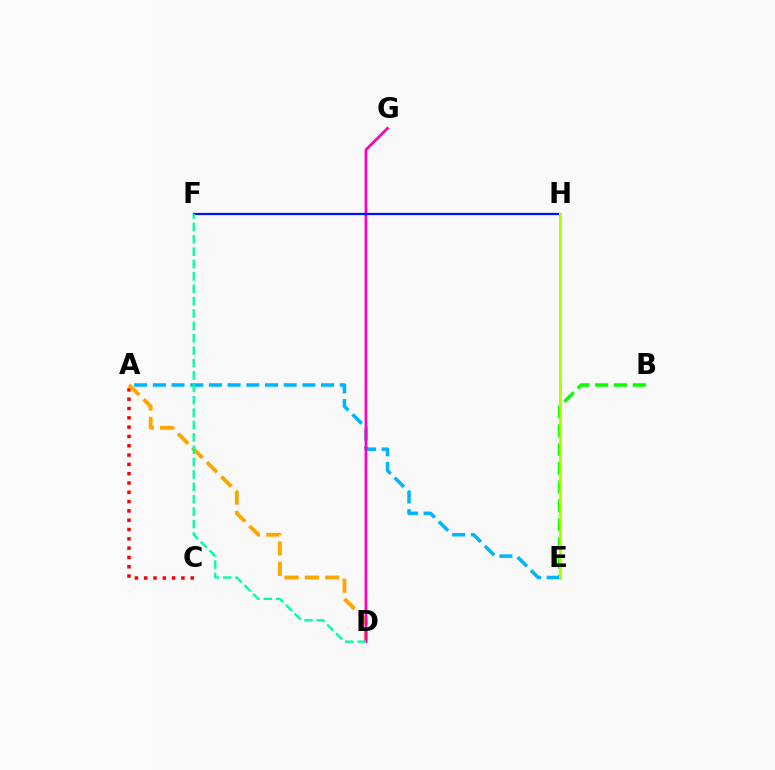{('B', 'E'): [{'color': '#08ff00', 'line_style': 'dashed', 'thickness': 2.55}], ('A', 'E'): [{'color': '#00b5ff', 'line_style': 'dashed', 'thickness': 2.54}], ('A', 'C'): [{'color': '#ff0000', 'line_style': 'dotted', 'thickness': 2.53}], ('A', 'D'): [{'color': '#ffa500', 'line_style': 'dashed', 'thickness': 2.77}], ('E', 'H'): [{'color': '#9b00ff', 'line_style': 'solid', 'thickness': 1.91}, {'color': '#b3ff00', 'line_style': 'solid', 'thickness': 2.15}], ('D', 'G'): [{'color': '#ff00bd', 'line_style': 'solid', 'thickness': 1.98}], ('F', 'H'): [{'color': '#0010ff', 'line_style': 'solid', 'thickness': 1.62}], ('D', 'F'): [{'color': '#00ff9d', 'line_style': 'dashed', 'thickness': 1.68}]}